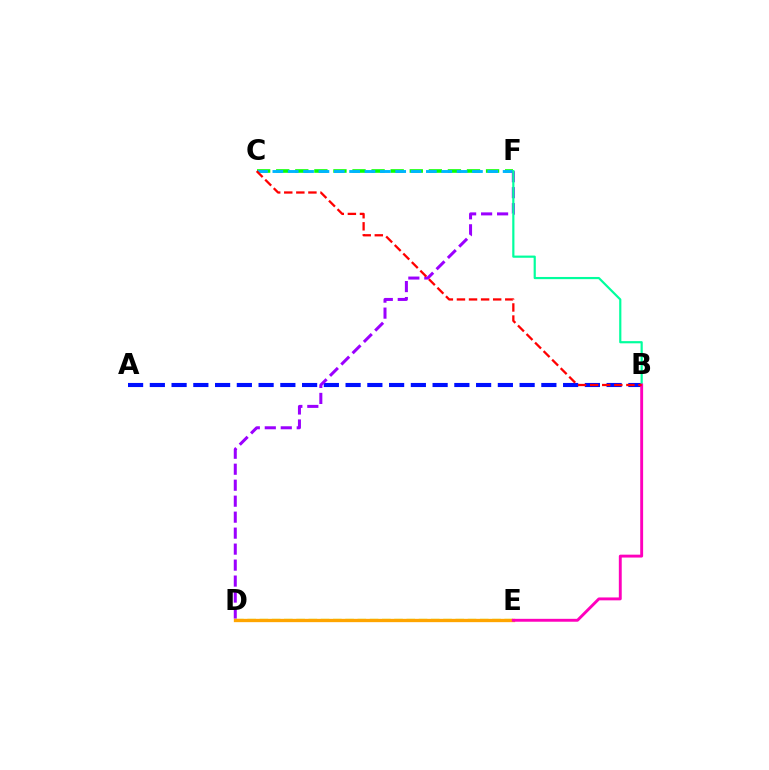{('C', 'F'): [{'color': '#08ff00', 'line_style': 'dashed', 'thickness': 2.59}, {'color': '#00b5ff', 'line_style': 'dashed', 'thickness': 2.09}], ('D', 'E'): [{'color': '#b3ff00', 'line_style': 'dashed', 'thickness': 1.66}, {'color': '#ffa500', 'line_style': 'solid', 'thickness': 2.39}], ('A', 'B'): [{'color': '#0010ff', 'line_style': 'dashed', 'thickness': 2.95}], ('D', 'F'): [{'color': '#9b00ff', 'line_style': 'dashed', 'thickness': 2.17}], ('B', 'F'): [{'color': '#00ff9d', 'line_style': 'solid', 'thickness': 1.58}], ('B', 'E'): [{'color': '#ff00bd', 'line_style': 'solid', 'thickness': 2.09}], ('B', 'C'): [{'color': '#ff0000', 'line_style': 'dashed', 'thickness': 1.64}]}